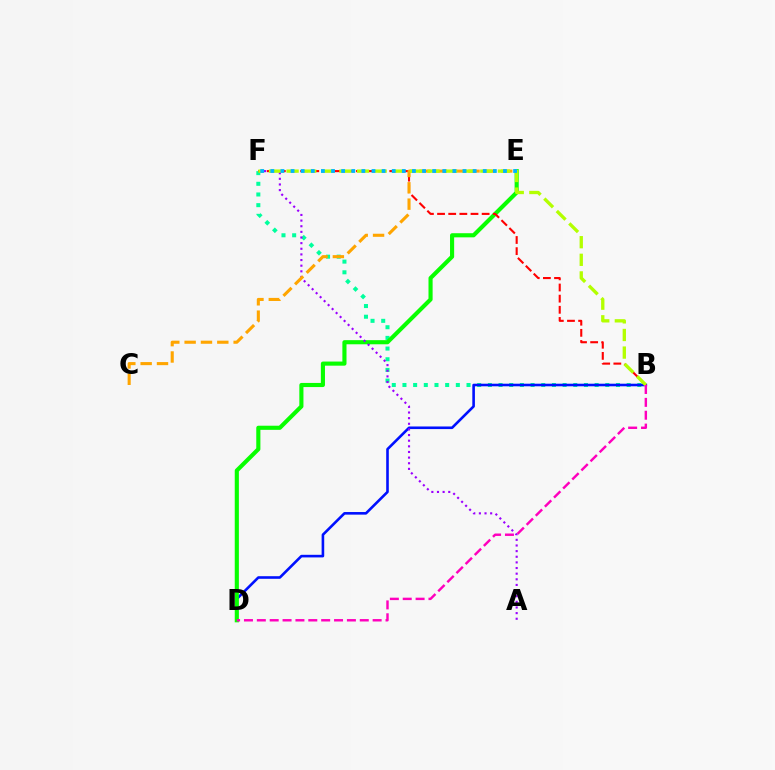{('B', 'F'): [{'color': '#00ff9d', 'line_style': 'dotted', 'thickness': 2.9}, {'color': '#ff0000', 'line_style': 'dashed', 'thickness': 1.51}, {'color': '#b3ff00', 'line_style': 'dashed', 'thickness': 2.39}], ('B', 'D'): [{'color': '#0010ff', 'line_style': 'solid', 'thickness': 1.88}, {'color': '#ff00bd', 'line_style': 'dashed', 'thickness': 1.75}], ('D', 'E'): [{'color': '#08ff00', 'line_style': 'solid', 'thickness': 2.97}], ('A', 'F'): [{'color': '#9b00ff', 'line_style': 'dotted', 'thickness': 1.53}], ('C', 'E'): [{'color': '#ffa500', 'line_style': 'dashed', 'thickness': 2.22}], ('E', 'F'): [{'color': '#00b5ff', 'line_style': 'dotted', 'thickness': 2.75}]}